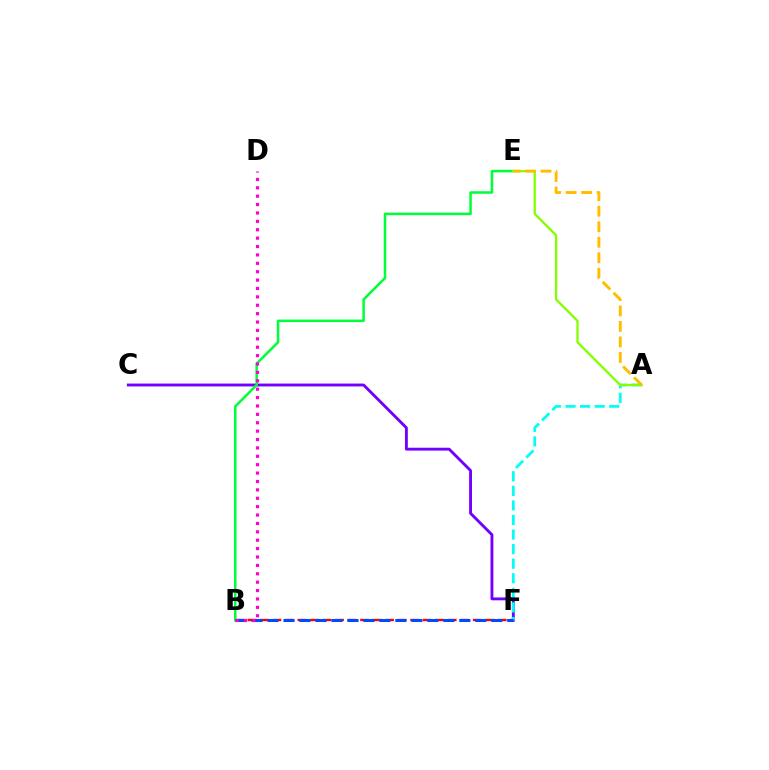{('B', 'F'): [{'color': '#ff0000', 'line_style': 'dashed', 'thickness': 1.7}, {'color': '#004bff', 'line_style': 'dashed', 'thickness': 2.17}], ('C', 'F'): [{'color': '#7200ff', 'line_style': 'solid', 'thickness': 2.06}], ('A', 'F'): [{'color': '#00fff6', 'line_style': 'dashed', 'thickness': 1.98}], ('B', 'E'): [{'color': '#00ff39', 'line_style': 'solid', 'thickness': 1.82}], ('A', 'E'): [{'color': '#84ff00', 'line_style': 'solid', 'thickness': 1.66}, {'color': '#ffbd00', 'line_style': 'dashed', 'thickness': 2.11}], ('B', 'D'): [{'color': '#ff00cf', 'line_style': 'dotted', 'thickness': 2.28}]}